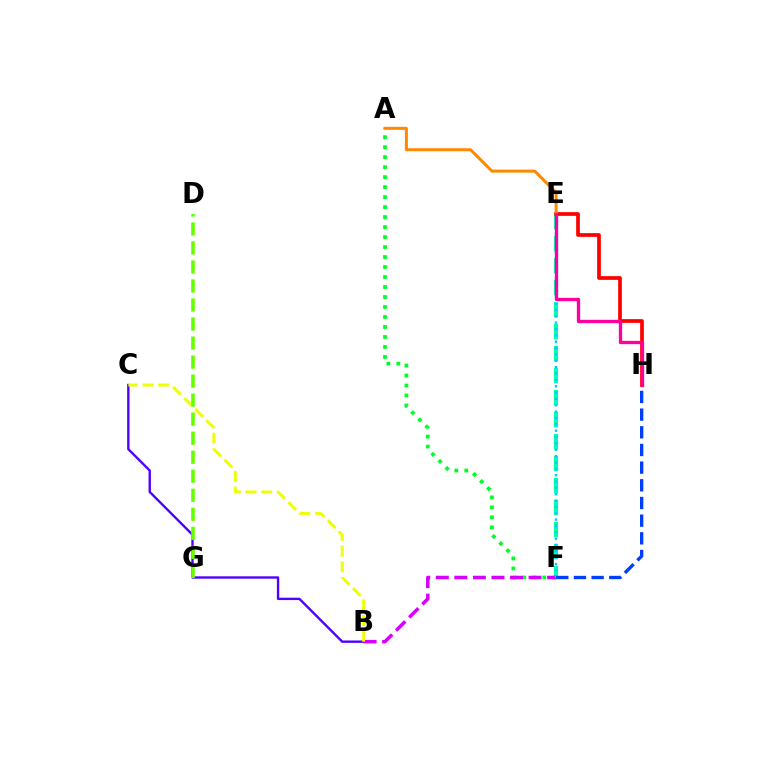{('B', 'C'): [{'color': '#4f00ff', 'line_style': 'solid', 'thickness': 1.71}, {'color': '#eeff00', 'line_style': 'dashed', 'thickness': 2.13}], ('A', 'F'): [{'color': '#00ff27', 'line_style': 'dotted', 'thickness': 2.71}], ('E', 'F'): [{'color': '#00ffaf', 'line_style': 'dashed', 'thickness': 2.99}, {'color': '#00c7ff', 'line_style': 'dotted', 'thickness': 1.73}], ('E', 'H'): [{'color': '#ff0000', 'line_style': 'solid', 'thickness': 2.67}, {'color': '#ff00a0', 'line_style': 'solid', 'thickness': 2.39}], ('B', 'F'): [{'color': '#d600ff', 'line_style': 'dashed', 'thickness': 2.52}], ('A', 'E'): [{'color': '#ff8800', 'line_style': 'solid', 'thickness': 2.16}], ('D', 'G'): [{'color': '#66ff00', 'line_style': 'dashed', 'thickness': 2.58}], ('F', 'H'): [{'color': '#003fff', 'line_style': 'dashed', 'thickness': 2.4}]}